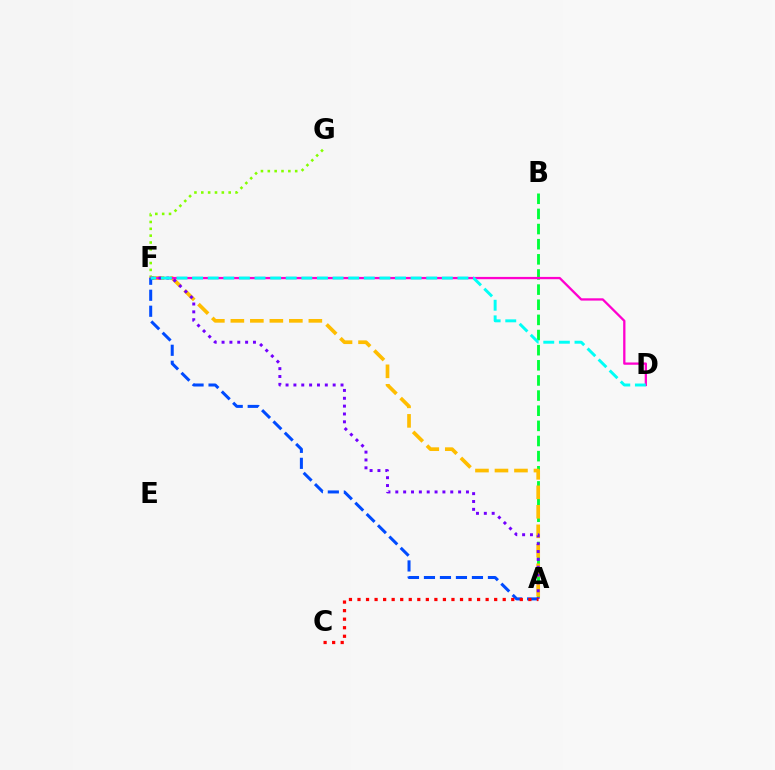{('A', 'B'): [{'color': '#00ff39', 'line_style': 'dashed', 'thickness': 2.06}], ('F', 'G'): [{'color': '#84ff00', 'line_style': 'dotted', 'thickness': 1.86}], ('A', 'F'): [{'color': '#ffbd00', 'line_style': 'dashed', 'thickness': 2.65}, {'color': '#7200ff', 'line_style': 'dotted', 'thickness': 2.13}, {'color': '#004bff', 'line_style': 'dashed', 'thickness': 2.17}], ('D', 'F'): [{'color': '#ff00cf', 'line_style': 'solid', 'thickness': 1.65}, {'color': '#00fff6', 'line_style': 'dashed', 'thickness': 2.12}], ('A', 'C'): [{'color': '#ff0000', 'line_style': 'dotted', 'thickness': 2.32}]}